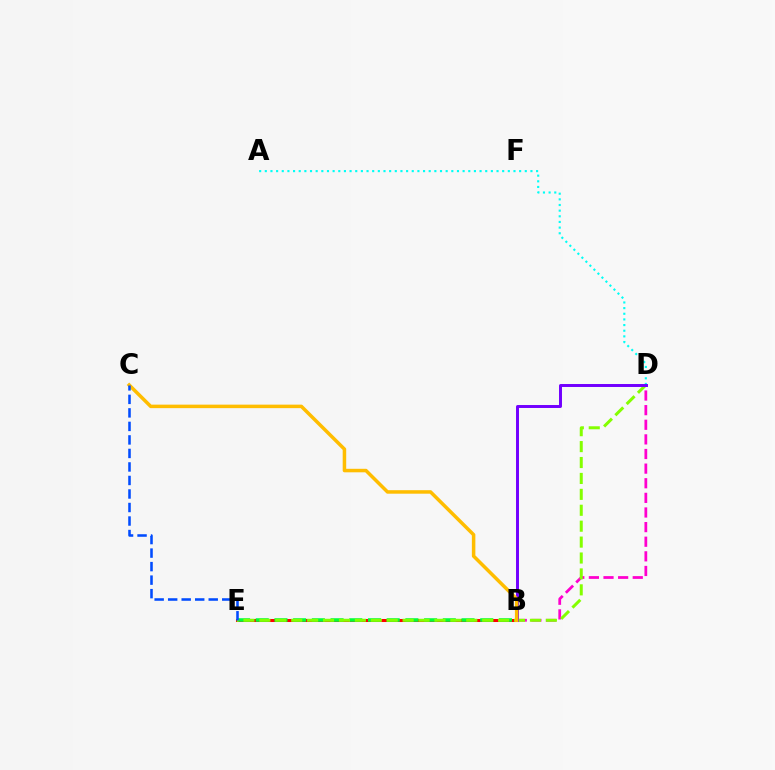{('B', 'D'): [{'color': '#ff00cf', 'line_style': 'dashed', 'thickness': 1.99}, {'color': '#7200ff', 'line_style': 'solid', 'thickness': 2.13}], ('A', 'D'): [{'color': '#00fff6', 'line_style': 'dotted', 'thickness': 1.54}], ('B', 'E'): [{'color': '#ff0000', 'line_style': 'solid', 'thickness': 2.18}, {'color': '#00ff39', 'line_style': 'dashed', 'thickness': 2.54}], ('D', 'E'): [{'color': '#84ff00', 'line_style': 'dashed', 'thickness': 2.16}], ('B', 'C'): [{'color': '#ffbd00', 'line_style': 'solid', 'thickness': 2.52}], ('C', 'E'): [{'color': '#004bff', 'line_style': 'dashed', 'thickness': 1.84}]}